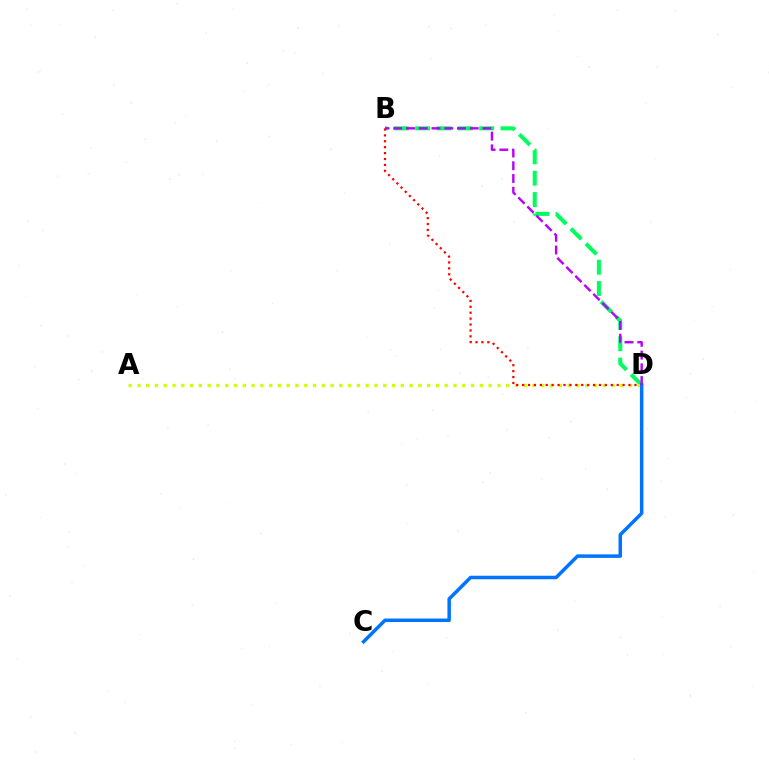{('B', 'D'): [{'color': '#00ff5c', 'line_style': 'dashed', 'thickness': 2.9}, {'color': '#ff0000', 'line_style': 'dotted', 'thickness': 1.61}, {'color': '#b900ff', 'line_style': 'dashed', 'thickness': 1.73}], ('A', 'D'): [{'color': '#d1ff00', 'line_style': 'dotted', 'thickness': 2.39}], ('C', 'D'): [{'color': '#0074ff', 'line_style': 'solid', 'thickness': 2.53}]}